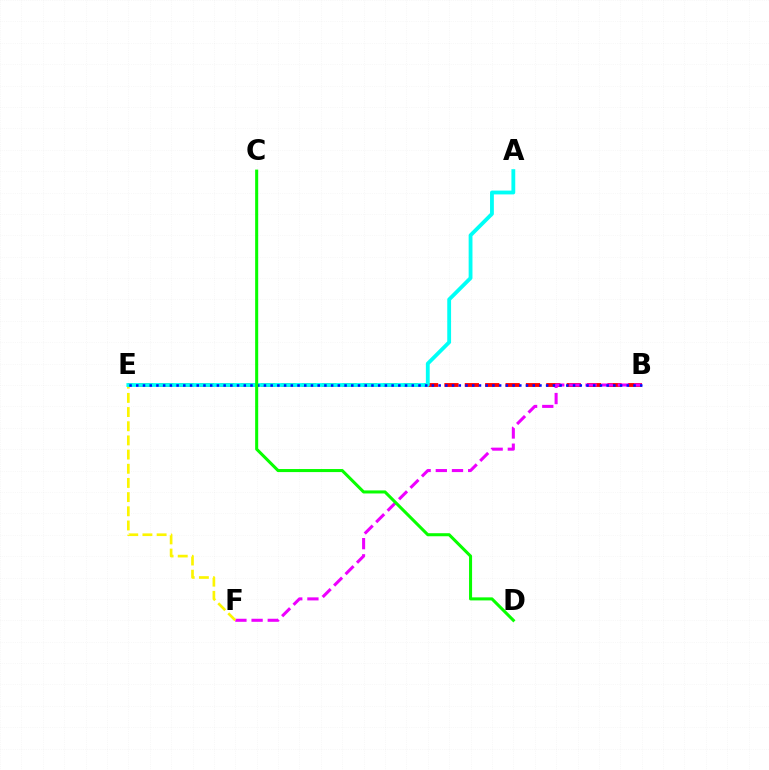{('B', 'E'): [{'color': '#ff0000', 'line_style': 'dashed', 'thickness': 2.77}, {'color': '#0010ff', 'line_style': 'dotted', 'thickness': 1.83}], ('B', 'F'): [{'color': '#ee00ff', 'line_style': 'dashed', 'thickness': 2.2}], ('E', 'F'): [{'color': '#fcf500', 'line_style': 'dashed', 'thickness': 1.93}], ('A', 'E'): [{'color': '#00fff6', 'line_style': 'solid', 'thickness': 2.75}], ('C', 'D'): [{'color': '#08ff00', 'line_style': 'solid', 'thickness': 2.19}]}